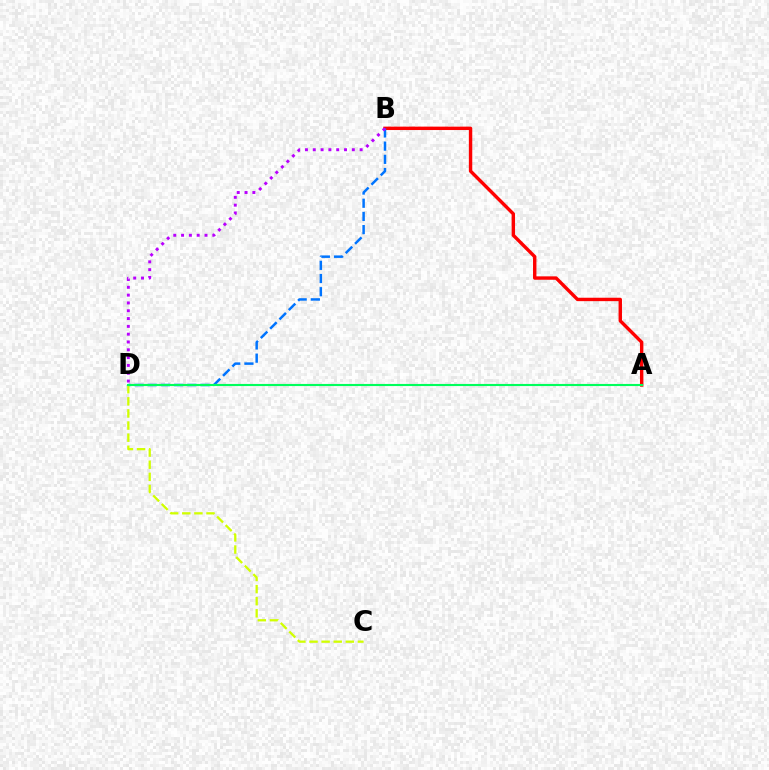{('A', 'B'): [{'color': '#ff0000', 'line_style': 'solid', 'thickness': 2.45}], ('B', 'D'): [{'color': '#0074ff', 'line_style': 'dashed', 'thickness': 1.79}, {'color': '#b900ff', 'line_style': 'dotted', 'thickness': 2.12}], ('C', 'D'): [{'color': '#d1ff00', 'line_style': 'dashed', 'thickness': 1.65}], ('A', 'D'): [{'color': '#00ff5c', 'line_style': 'solid', 'thickness': 1.53}]}